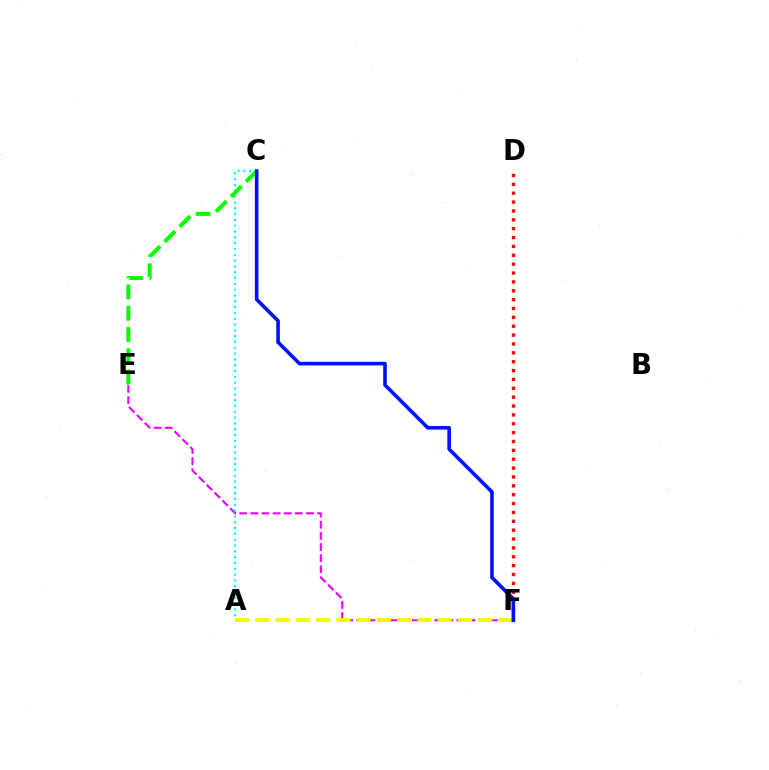{('D', 'F'): [{'color': '#ff0000', 'line_style': 'dotted', 'thickness': 2.41}], ('E', 'F'): [{'color': '#ee00ff', 'line_style': 'dashed', 'thickness': 1.51}], ('A', 'F'): [{'color': '#fcf500', 'line_style': 'dashed', 'thickness': 2.75}], ('A', 'C'): [{'color': '#00fff6', 'line_style': 'dotted', 'thickness': 1.58}], ('C', 'E'): [{'color': '#08ff00', 'line_style': 'dashed', 'thickness': 2.89}], ('C', 'F'): [{'color': '#0010ff', 'line_style': 'solid', 'thickness': 2.6}]}